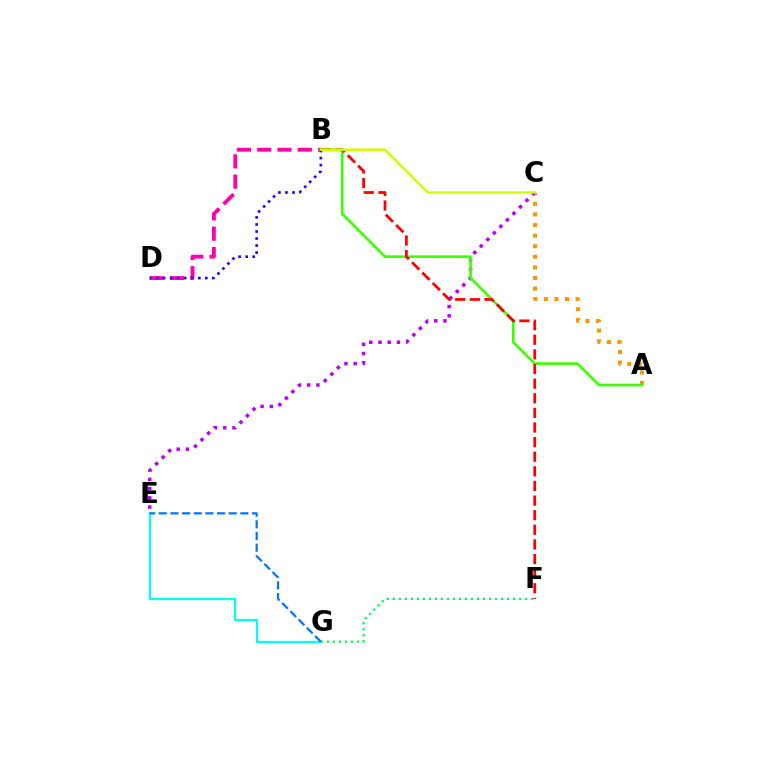{('E', 'G'): [{'color': '#00fff6', 'line_style': 'solid', 'thickness': 1.61}, {'color': '#0074ff', 'line_style': 'dashed', 'thickness': 1.58}], ('B', 'D'): [{'color': '#ff00ac', 'line_style': 'dashed', 'thickness': 2.76}, {'color': '#2500ff', 'line_style': 'dotted', 'thickness': 1.91}], ('A', 'C'): [{'color': '#ff9400', 'line_style': 'dotted', 'thickness': 2.88}], ('C', 'E'): [{'color': '#b900ff', 'line_style': 'dotted', 'thickness': 2.51}], ('F', 'G'): [{'color': '#00ff5c', 'line_style': 'dotted', 'thickness': 1.63}], ('A', 'B'): [{'color': '#3dff00', 'line_style': 'solid', 'thickness': 1.91}], ('B', 'F'): [{'color': '#ff0000', 'line_style': 'dashed', 'thickness': 1.99}], ('B', 'C'): [{'color': '#d1ff00', 'line_style': 'solid', 'thickness': 1.78}]}